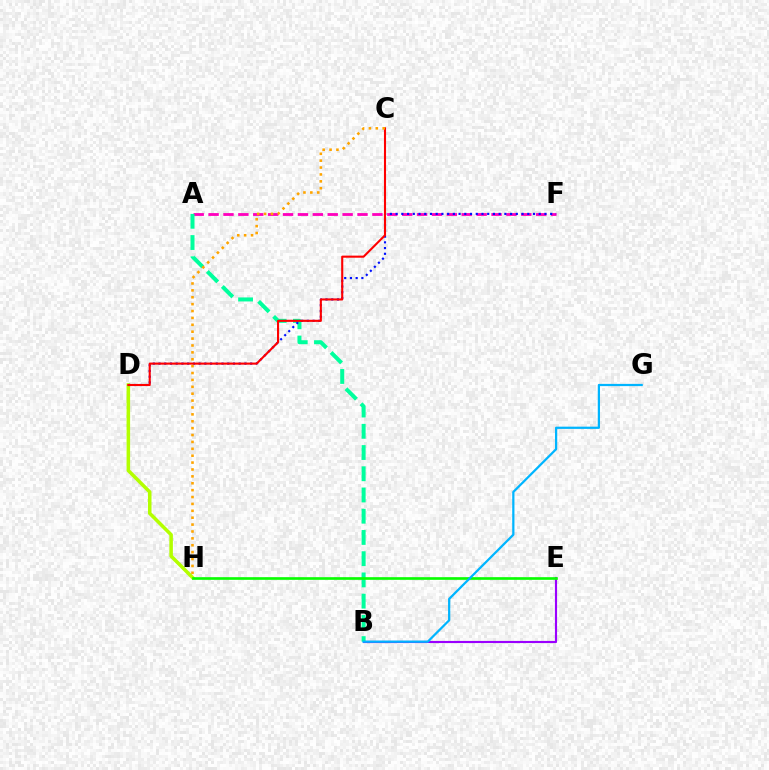{('B', 'E'): [{'color': '#9b00ff', 'line_style': 'solid', 'thickness': 1.54}], ('A', 'F'): [{'color': '#ff00bd', 'line_style': 'dashed', 'thickness': 2.02}], ('A', 'B'): [{'color': '#00ff9d', 'line_style': 'dashed', 'thickness': 2.88}], ('D', 'H'): [{'color': '#b3ff00', 'line_style': 'solid', 'thickness': 2.55}], ('E', 'H'): [{'color': '#08ff00', 'line_style': 'solid', 'thickness': 1.91}], ('D', 'F'): [{'color': '#0010ff', 'line_style': 'dotted', 'thickness': 1.56}], ('B', 'G'): [{'color': '#00b5ff', 'line_style': 'solid', 'thickness': 1.61}], ('C', 'D'): [{'color': '#ff0000', 'line_style': 'solid', 'thickness': 1.51}], ('C', 'H'): [{'color': '#ffa500', 'line_style': 'dotted', 'thickness': 1.87}]}